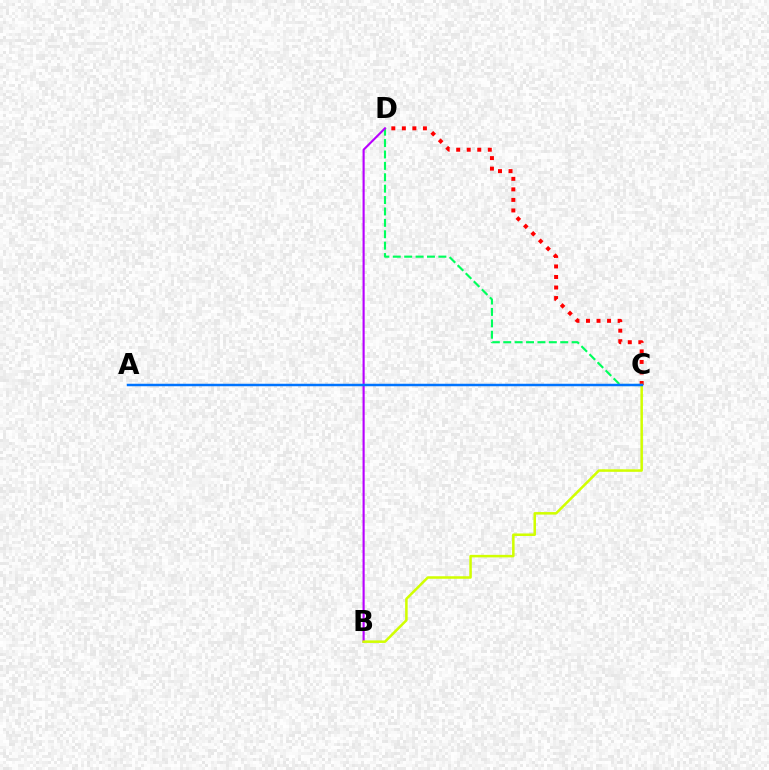{('C', 'D'): [{'color': '#00ff5c', 'line_style': 'dashed', 'thickness': 1.55}, {'color': '#ff0000', 'line_style': 'dotted', 'thickness': 2.86}], ('B', 'D'): [{'color': '#b900ff', 'line_style': 'solid', 'thickness': 1.53}], ('B', 'C'): [{'color': '#d1ff00', 'line_style': 'solid', 'thickness': 1.81}], ('A', 'C'): [{'color': '#0074ff', 'line_style': 'solid', 'thickness': 1.79}]}